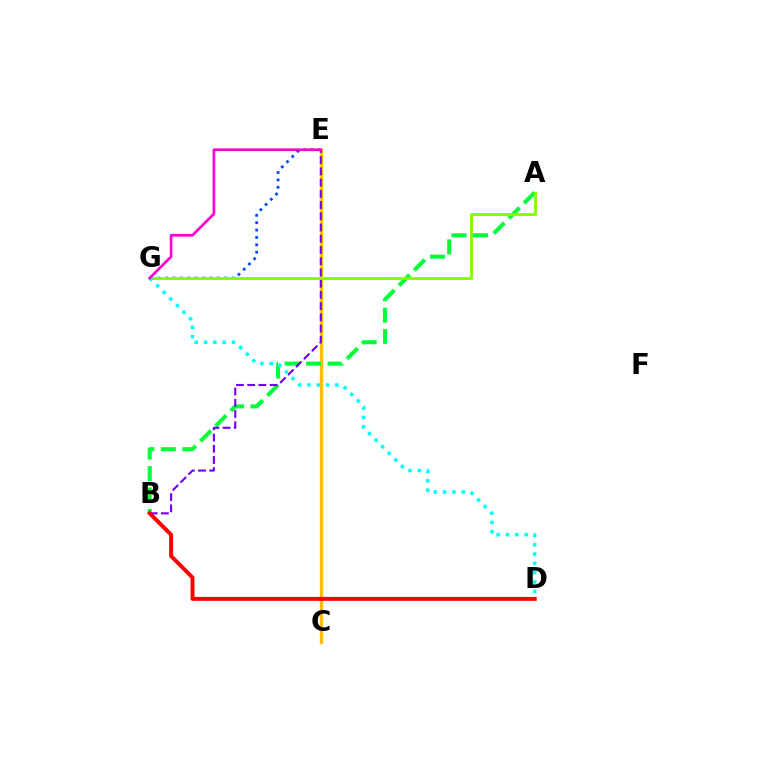{('C', 'E'): [{'color': '#ffbd00', 'line_style': 'solid', 'thickness': 2.41}], ('E', 'G'): [{'color': '#004bff', 'line_style': 'dotted', 'thickness': 2.0}, {'color': '#ff00cf', 'line_style': 'solid', 'thickness': 1.92}], ('A', 'B'): [{'color': '#00ff39', 'line_style': 'dashed', 'thickness': 2.92}], ('B', 'E'): [{'color': '#7200ff', 'line_style': 'dashed', 'thickness': 1.53}], ('A', 'G'): [{'color': '#84ff00', 'line_style': 'solid', 'thickness': 2.08}], ('D', 'G'): [{'color': '#00fff6', 'line_style': 'dotted', 'thickness': 2.53}], ('B', 'D'): [{'color': '#ff0000', 'line_style': 'solid', 'thickness': 2.84}]}